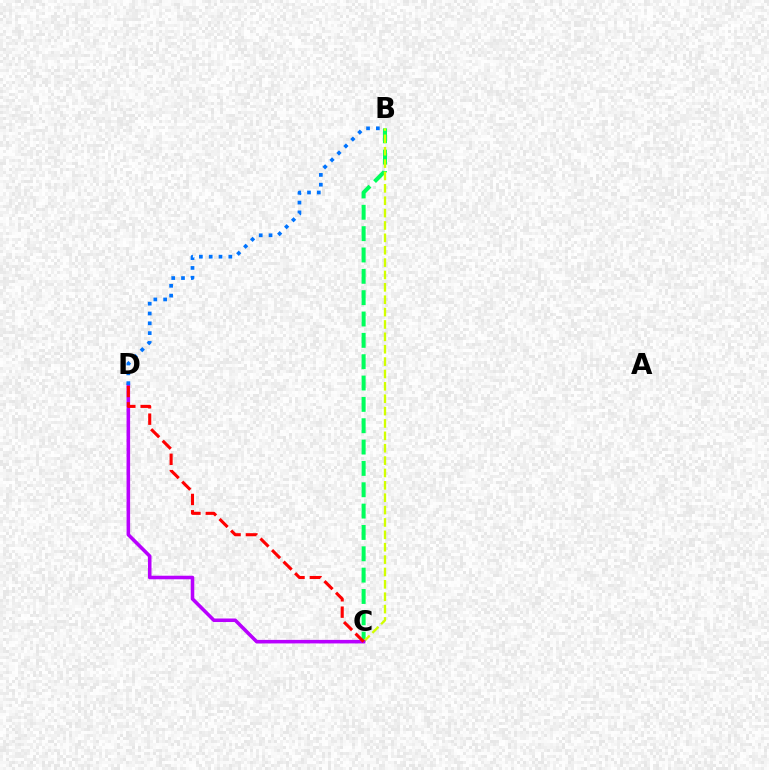{('B', 'C'): [{'color': '#00ff5c', 'line_style': 'dashed', 'thickness': 2.9}, {'color': '#d1ff00', 'line_style': 'dashed', 'thickness': 1.68}], ('C', 'D'): [{'color': '#b900ff', 'line_style': 'solid', 'thickness': 2.56}, {'color': '#ff0000', 'line_style': 'dashed', 'thickness': 2.22}], ('B', 'D'): [{'color': '#0074ff', 'line_style': 'dotted', 'thickness': 2.67}]}